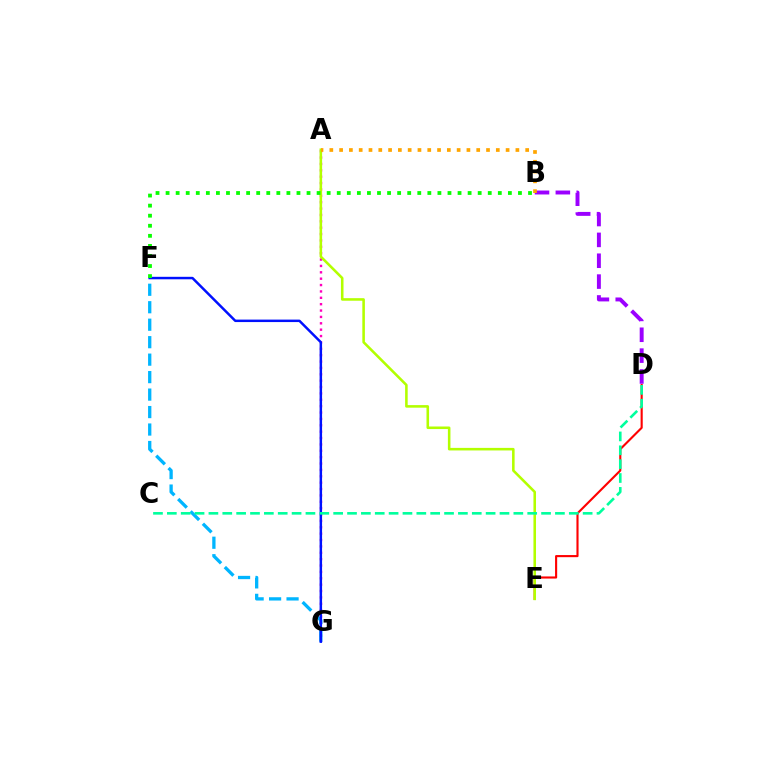{('B', 'D'): [{'color': '#9b00ff', 'line_style': 'dashed', 'thickness': 2.83}], ('A', 'G'): [{'color': '#ff00bd', 'line_style': 'dotted', 'thickness': 1.73}], ('F', 'G'): [{'color': '#00b5ff', 'line_style': 'dashed', 'thickness': 2.37}, {'color': '#0010ff', 'line_style': 'solid', 'thickness': 1.78}], ('D', 'E'): [{'color': '#ff0000', 'line_style': 'solid', 'thickness': 1.53}], ('A', 'E'): [{'color': '#b3ff00', 'line_style': 'solid', 'thickness': 1.85}], ('B', 'F'): [{'color': '#08ff00', 'line_style': 'dotted', 'thickness': 2.74}], ('A', 'B'): [{'color': '#ffa500', 'line_style': 'dotted', 'thickness': 2.66}], ('C', 'D'): [{'color': '#00ff9d', 'line_style': 'dashed', 'thickness': 1.88}]}